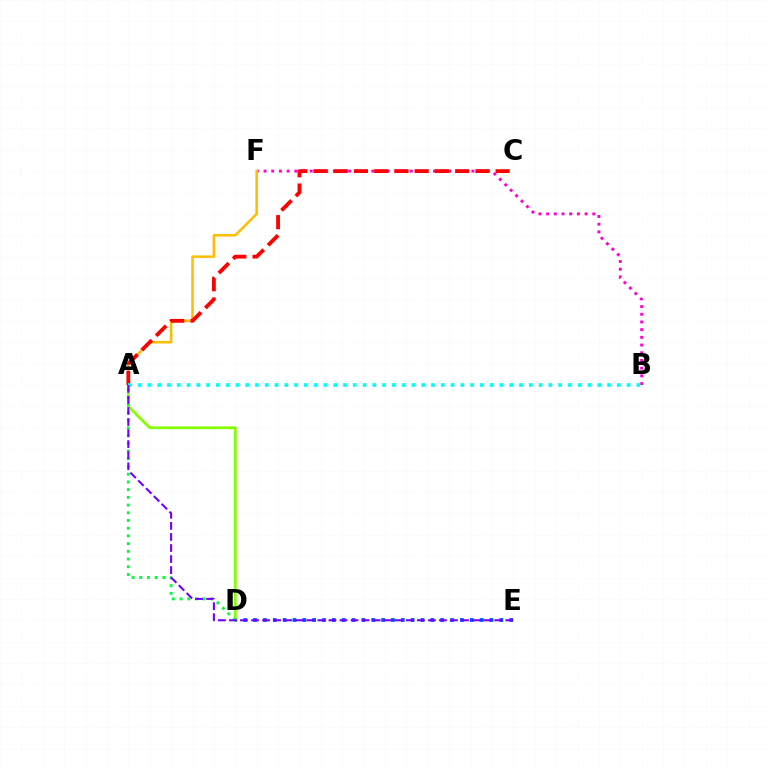{('B', 'F'): [{'color': '#ff00cf', 'line_style': 'dotted', 'thickness': 2.09}], ('D', 'E'): [{'color': '#004bff', 'line_style': 'dotted', 'thickness': 2.68}], ('A', 'F'): [{'color': '#ffbd00', 'line_style': 'solid', 'thickness': 1.82}], ('A', 'D'): [{'color': '#84ff00', 'line_style': 'solid', 'thickness': 1.99}, {'color': '#00ff39', 'line_style': 'dotted', 'thickness': 2.09}], ('A', 'C'): [{'color': '#ff0000', 'line_style': 'dashed', 'thickness': 2.75}], ('A', 'B'): [{'color': '#00fff6', 'line_style': 'dotted', 'thickness': 2.66}], ('A', 'E'): [{'color': '#7200ff', 'line_style': 'dashed', 'thickness': 1.5}]}